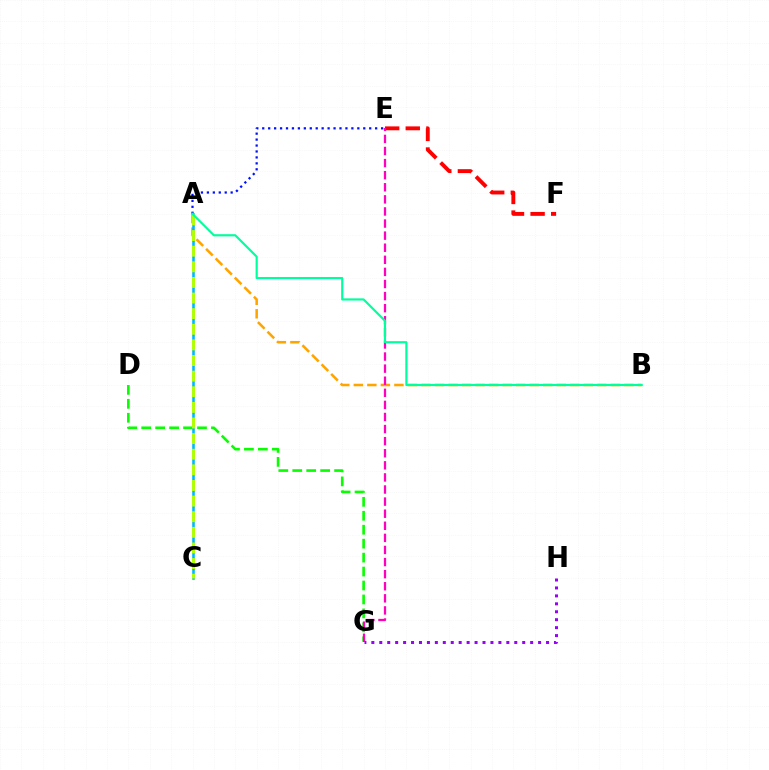{('A', 'B'): [{'color': '#ffa500', 'line_style': 'dashed', 'thickness': 1.84}, {'color': '#00ff9d', 'line_style': 'solid', 'thickness': 1.56}], ('D', 'G'): [{'color': '#08ff00', 'line_style': 'dashed', 'thickness': 1.89}], ('A', 'E'): [{'color': '#0010ff', 'line_style': 'dotted', 'thickness': 1.61}], ('E', 'F'): [{'color': '#ff0000', 'line_style': 'dashed', 'thickness': 2.8}], ('E', 'G'): [{'color': '#ff00bd', 'line_style': 'dashed', 'thickness': 1.64}], ('G', 'H'): [{'color': '#9b00ff', 'line_style': 'dotted', 'thickness': 2.16}], ('A', 'C'): [{'color': '#00b5ff', 'line_style': 'solid', 'thickness': 1.86}, {'color': '#b3ff00', 'line_style': 'dashed', 'thickness': 2.12}]}